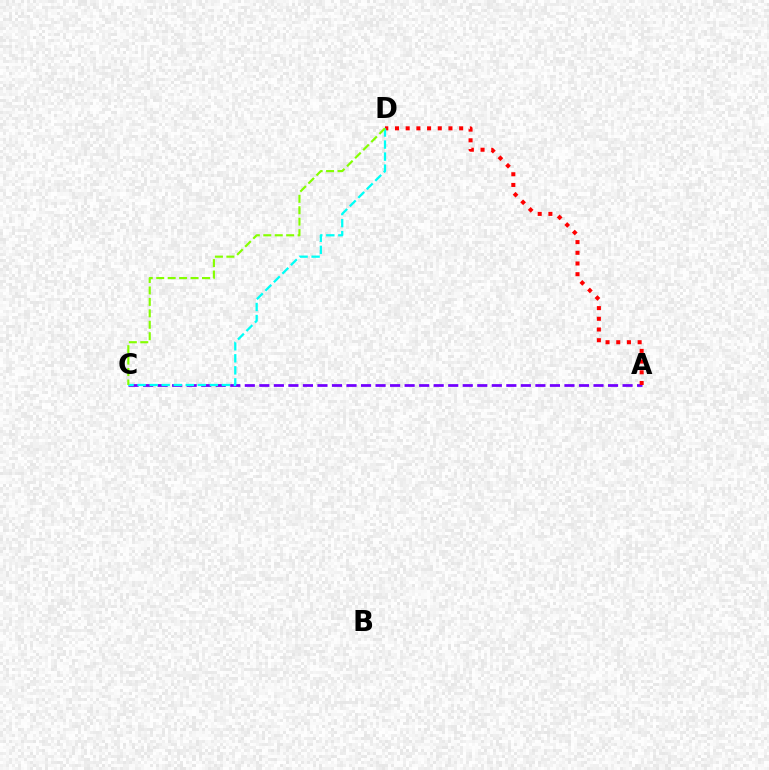{('A', 'C'): [{'color': '#7200ff', 'line_style': 'dashed', 'thickness': 1.97}], ('A', 'D'): [{'color': '#ff0000', 'line_style': 'dotted', 'thickness': 2.91}], ('C', 'D'): [{'color': '#00fff6', 'line_style': 'dashed', 'thickness': 1.63}, {'color': '#84ff00', 'line_style': 'dashed', 'thickness': 1.55}]}